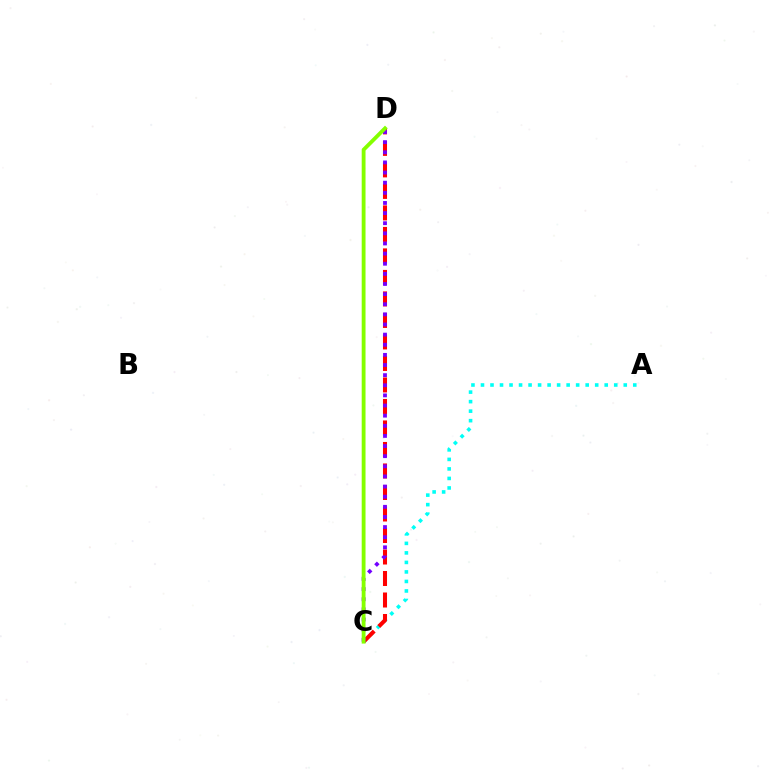{('A', 'C'): [{'color': '#00fff6', 'line_style': 'dotted', 'thickness': 2.59}], ('C', 'D'): [{'color': '#ff0000', 'line_style': 'dashed', 'thickness': 2.92}, {'color': '#7200ff', 'line_style': 'dotted', 'thickness': 2.75}, {'color': '#84ff00', 'line_style': 'solid', 'thickness': 2.76}]}